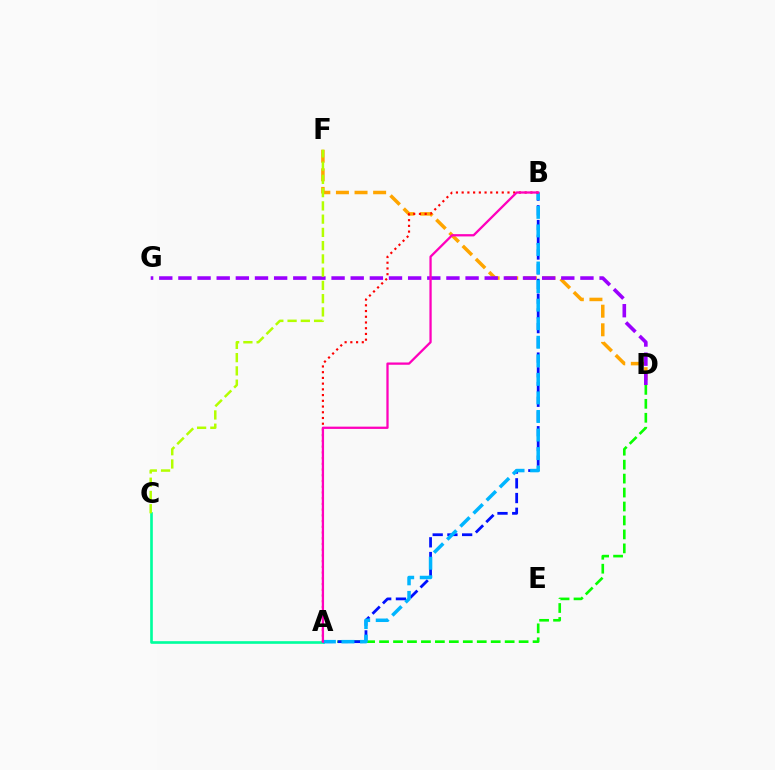{('D', 'F'): [{'color': '#ffa500', 'line_style': 'dashed', 'thickness': 2.53}], ('A', 'C'): [{'color': '#00ff9d', 'line_style': 'solid', 'thickness': 1.91}], ('A', 'D'): [{'color': '#08ff00', 'line_style': 'dashed', 'thickness': 1.9}], ('D', 'G'): [{'color': '#9b00ff', 'line_style': 'dashed', 'thickness': 2.6}], ('A', 'B'): [{'color': '#0010ff', 'line_style': 'dashed', 'thickness': 2.0}, {'color': '#00b5ff', 'line_style': 'dashed', 'thickness': 2.52}, {'color': '#ff0000', 'line_style': 'dotted', 'thickness': 1.56}, {'color': '#ff00bd', 'line_style': 'solid', 'thickness': 1.64}], ('C', 'F'): [{'color': '#b3ff00', 'line_style': 'dashed', 'thickness': 1.8}]}